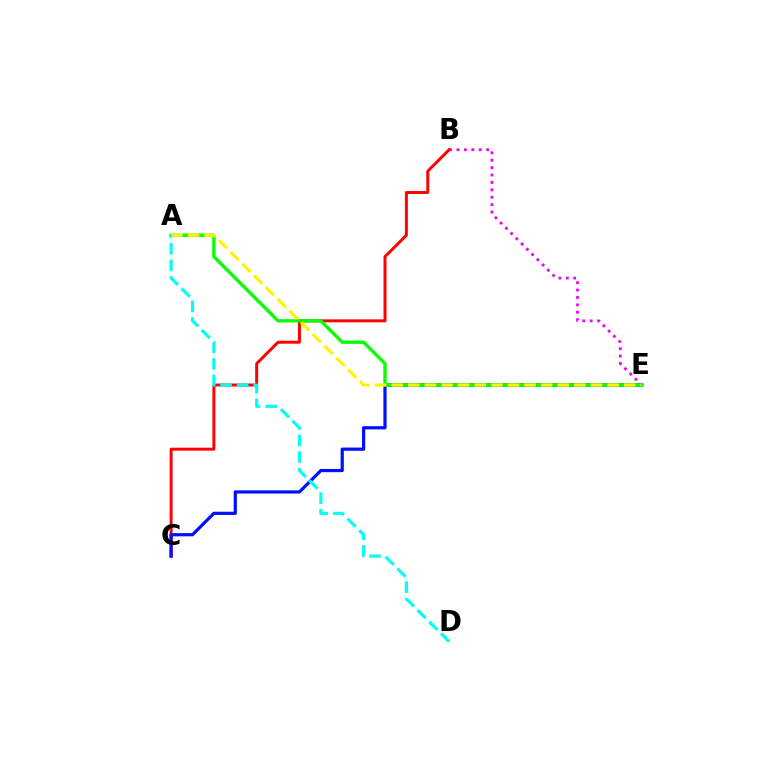{('B', 'E'): [{'color': '#ee00ff', 'line_style': 'dotted', 'thickness': 2.01}], ('B', 'C'): [{'color': '#ff0000', 'line_style': 'solid', 'thickness': 2.13}], ('C', 'E'): [{'color': '#0010ff', 'line_style': 'solid', 'thickness': 2.31}], ('A', 'E'): [{'color': '#08ff00', 'line_style': 'solid', 'thickness': 2.41}, {'color': '#fcf500', 'line_style': 'dashed', 'thickness': 2.26}], ('A', 'D'): [{'color': '#00fff6', 'line_style': 'dashed', 'thickness': 2.26}]}